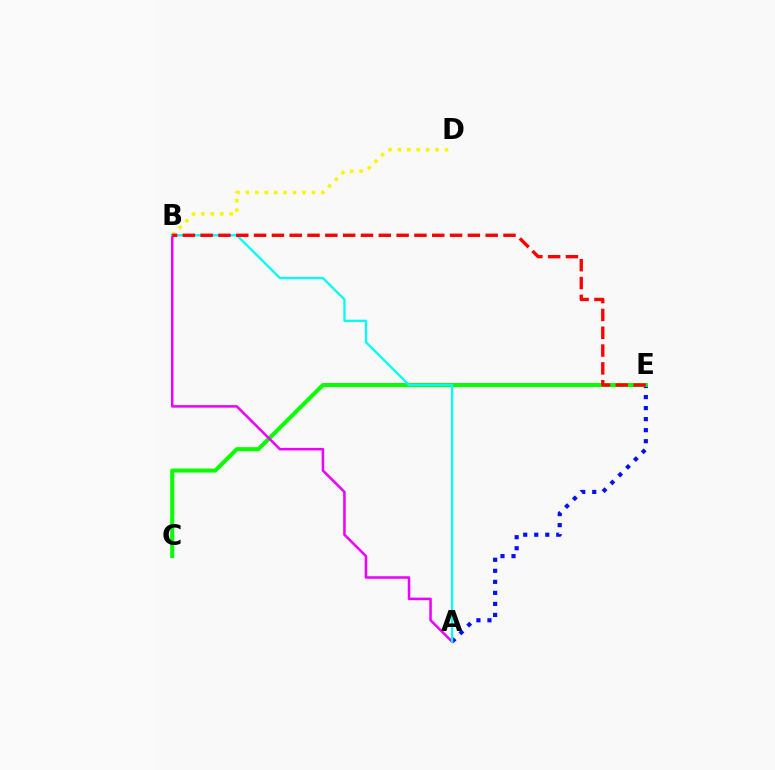{('A', 'E'): [{'color': '#0010ff', 'line_style': 'dotted', 'thickness': 3.0}], ('B', 'D'): [{'color': '#fcf500', 'line_style': 'dotted', 'thickness': 2.56}], ('C', 'E'): [{'color': '#08ff00', 'line_style': 'solid', 'thickness': 2.91}], ('A', 'B'): [{'color': '#ee00ff', 'line_style': 'solid', 'thickness': 1.82}, {'color': '#00fff6', 'line_style': 'solid', 'thickness': 1.65}], ('B', 'E'): [{'color': '#ff0000', 'line_style': 'dashed', 'thickness': 2.42}]}